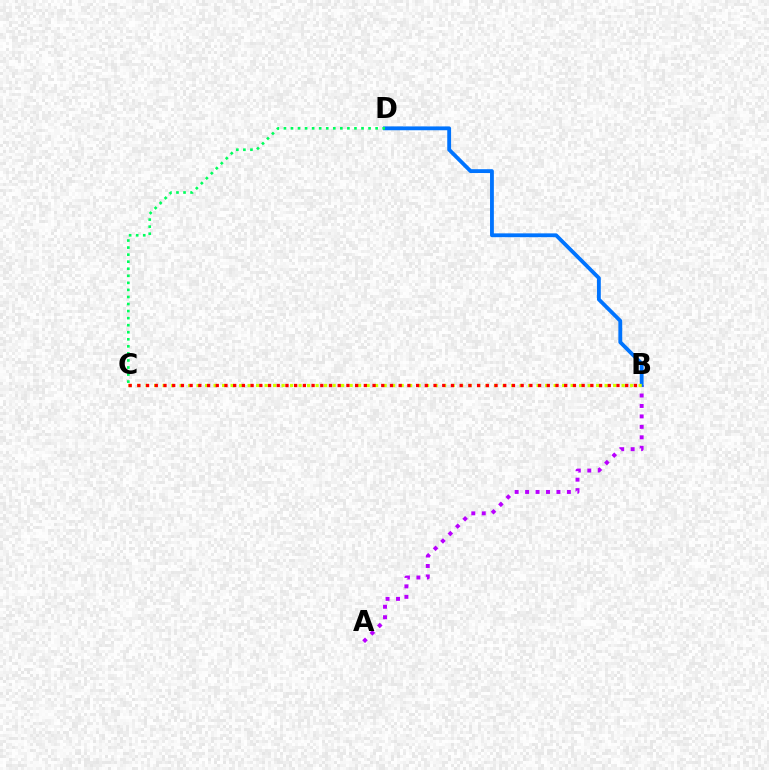{('A', 'B'): [{'color': '#b900ff', 'line_style': 'dotted', 'thickness': 2.84}], ('B', 'D'): [{'color': '#0074ff', 'line_style': 'solid', 'thickness': 2.76}], ('C', 'D'): [{'color': '#00ff5c', 'line_style': 'dotted', 'thickness': 1.92}], ('B', 'C'): [{'color': '#d1ff00', 'line_style': 'dotted', 'thickness': 2.31}, {'color': '#ff0000', 'line_style': 'dotted', 'thickness': 2.37}]}